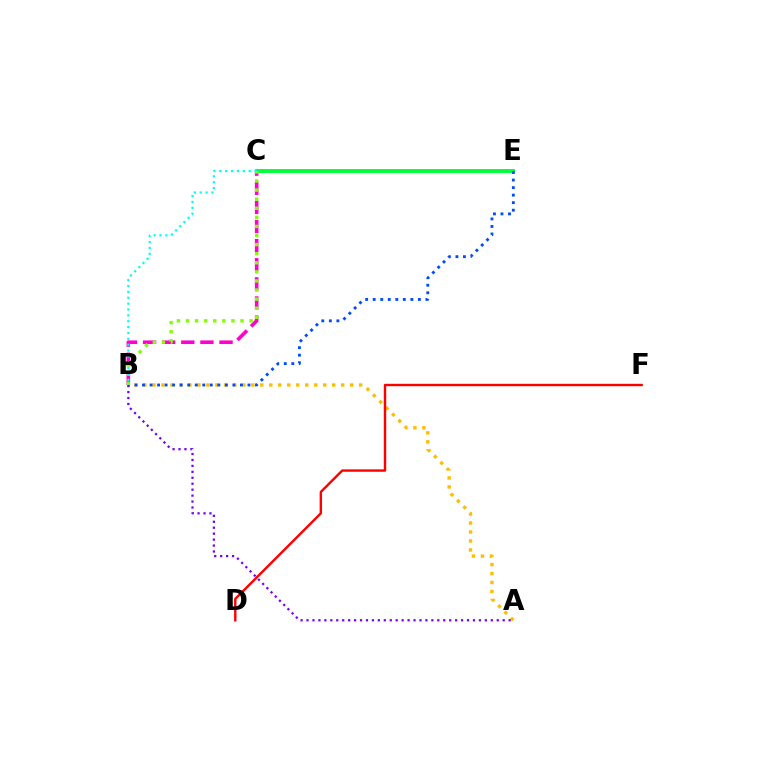{('B', 'C'): [{'color': '#ff00cf', 'line_style': 'dashed', 'thickness': 2.6}, {'color': '#84ff00', 'line_style': 'dotted', 'thickness': 2.47}, {'color': '#00fff6', 'line_style': 'dotted', 'thickness': 1.59}], ('A', 'B'): [{'color': '#ffbd00', 'line_style': 'dotted', 'thickness': 2.44}, {'color': '#7200ff', 'line_style': 'dotted', 'thickness': 1.62}], ('C', 'E'): [{'color': '#00ff39', 'line_style': 'solid', 'thickness': 2.8}], ('B', 'E'): [{'color': '#004bff', 'line_style': 'dotted', 'thickness': 2.05}], ('D', 'F'): [{'color': '#ff0000', 'line_style': 'solid', 'thickness': 1.74}]}